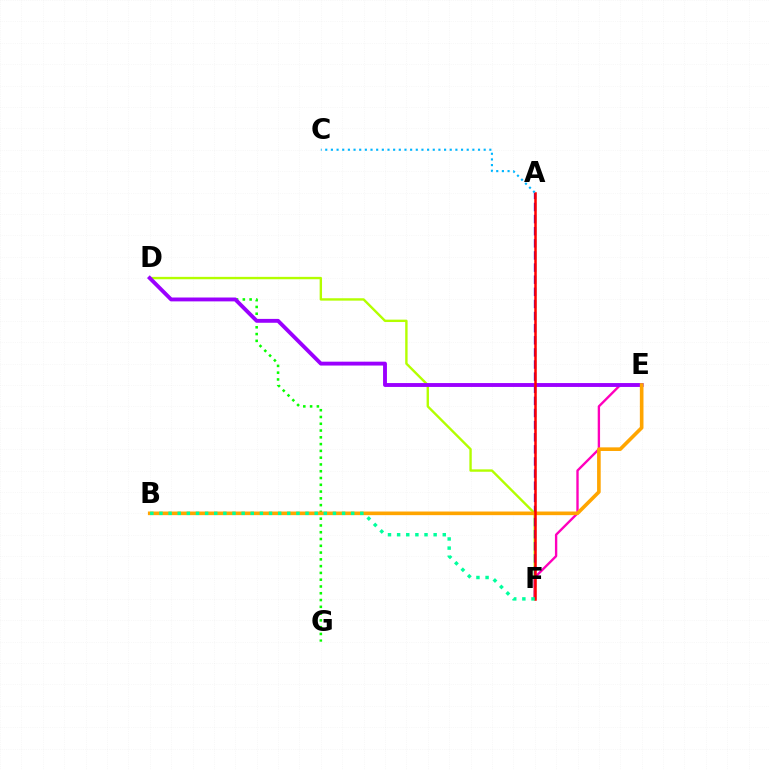{('D', 'F'): [{'color': '#b3ff00', 'line_style': 'solid', 'thickness': 1.72}], ('D', 'G'): [{'color': '#08ff00', 'line_style': 'dotted', 'thickness': 1.84}], ('A', 'F'): [{'color': '#0010ff', 'line_style': 'dashed', 'thickness': 1.65}, {'color': '#ff0000', 'line_style': 'solid', 'thickness': 1.81}], ('E', 'F'): [{'color': '#ff00bd', 'line_style': 'solid', 'thickness': 1.7}], ('D', 'E'): [{'color': '#9b00ff', 'line_style': 'solid', 'thickness': 2.79}], ('B', 'E'): [{'color': '#ffa500', 'line_style': 'solid', 'thickness': 2.61}], ('A', 'C'): [{'color': '#00b5ff', 'line_style': 'dotted', 'thickness': 1.54}], ('B', 'F'): [{'color': '#00ff9d', 'line_style': 'dotted', 'thickness': 2.48}]}